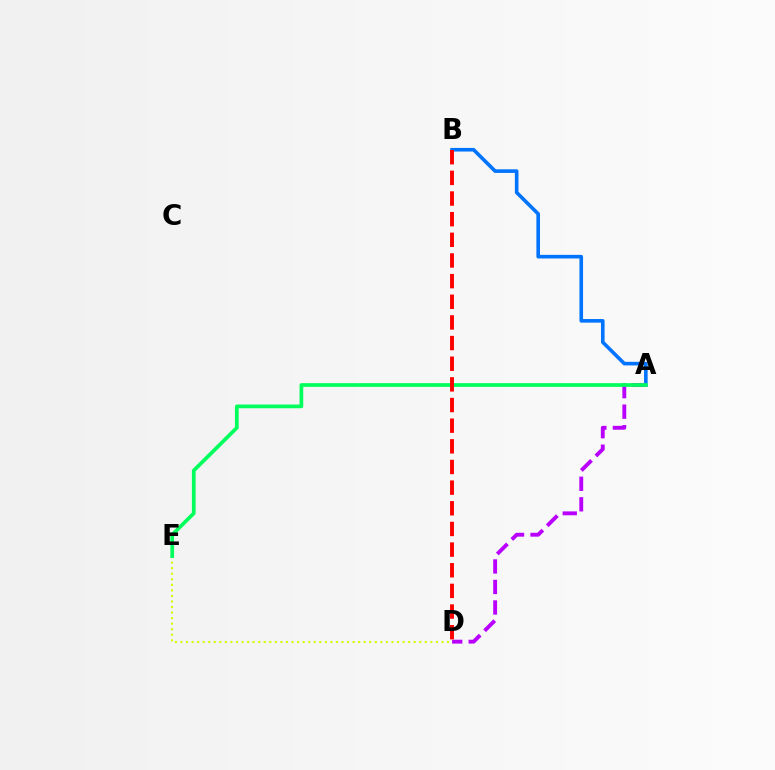{('A', 'B'): [{'color': '#0074ff', 'line_style': 'solid', 'thickness': 2.6}], ('A', 'D'): [{'color': '#b900ff', 'line_style': 'dashed', 'thickness': 2.79}], ('D', 'E'): [{'color': '#d1ff00', 'line_style': 'dotted', 'thickness': 1.51}], ('A', 'E'): [{'color': '#00ff5c', 'line_style': 'solid', 'thickness': 2.67}], ('B', 'D'): [{'color': '#ff0000', 'line_style': 'dashed', 'thickness': 2.81}]}